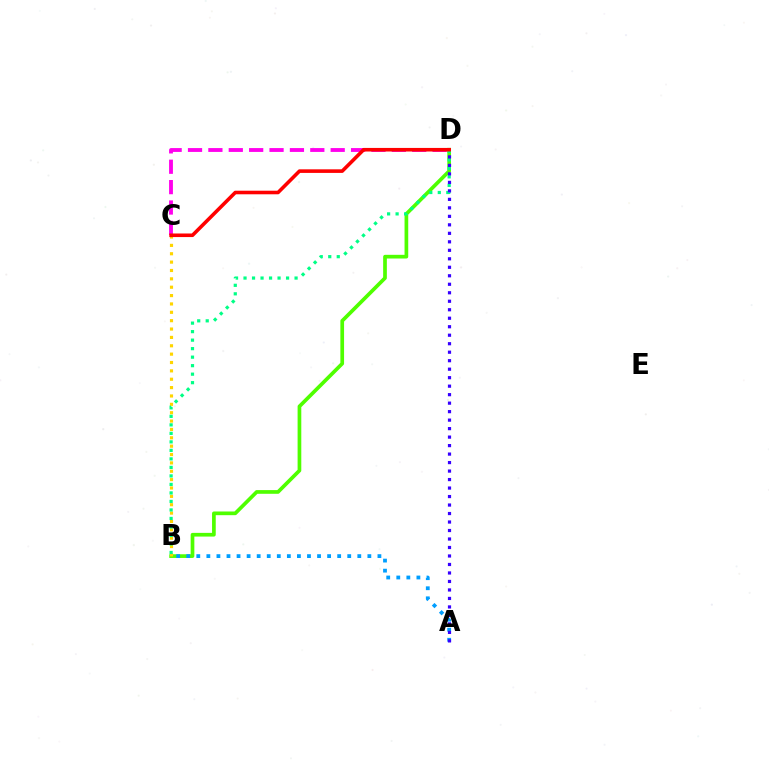{('B', 'D'): [{'color': '#4fff00', 'line_style': 'solid', 'thickness': 2.66}, {'color': '#00ff86', 'line_style': 'dotted', 'thickness': 2.31}], ('A', 'B'): [{'color': '#009eff', 'line_style': 'dotted', 'thickness': 2.73}], ('B', 'C'): [{'color': '#ffd500', 'line_style': 'dotted', 'thickness': 2.27}], ('C', 'D'): [{'color': '#ff00ed', 'line_style': 'dashed', 'thickness': 2.77}, {'color': '#ff0000', 'line_style': 'solid', 'thickness': 2.58}], ('A', 'D'): [{'color': '#3700ff', 'line_style': 'dotted', 'thickness': 2.31}]}